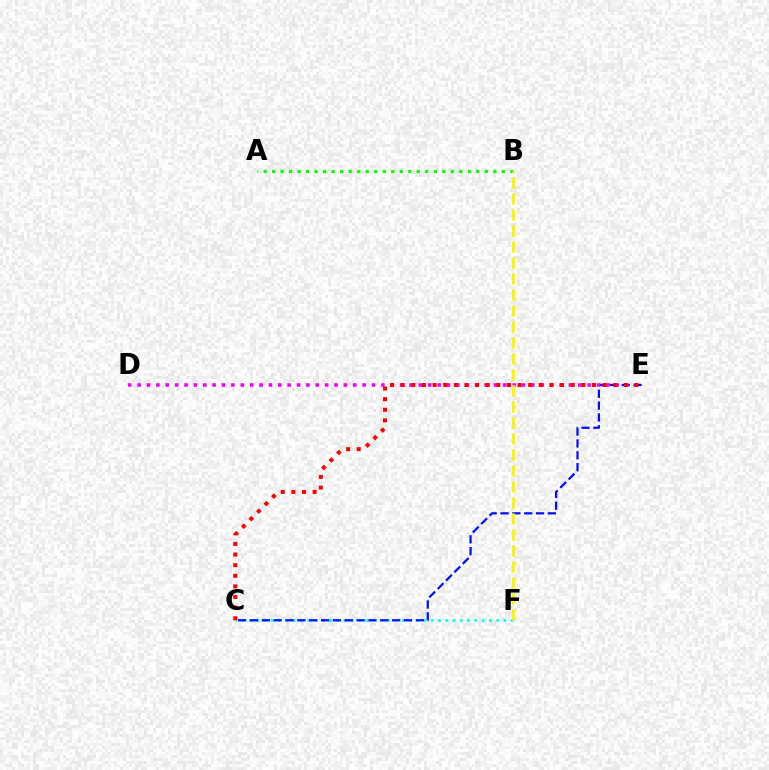{('C', 'F'): [{'color': '#00fff6', 'line_style': 'dotted', 'thickness': 1.97}], ('C', 'E'): [{'color': '#0010ff', 'line_style': 'dashed', 'thickness': 1.61}, {'color': '#ff0000', 'line_style': 'dotted', 'thickness': 2.89}], ('D', 'E'): [{'color': '#ee00ff', 'line_style': 'dotted', 'thickness': 2.55}], ('A', 'B'): [{'color': '#08ff00', 'line_style': 'dotted', 'thickness': 2.31}], ('B', 'F'): [{'color': '#fcf500', 'line_style': 'dashed', 'thickness': 2.17}]}